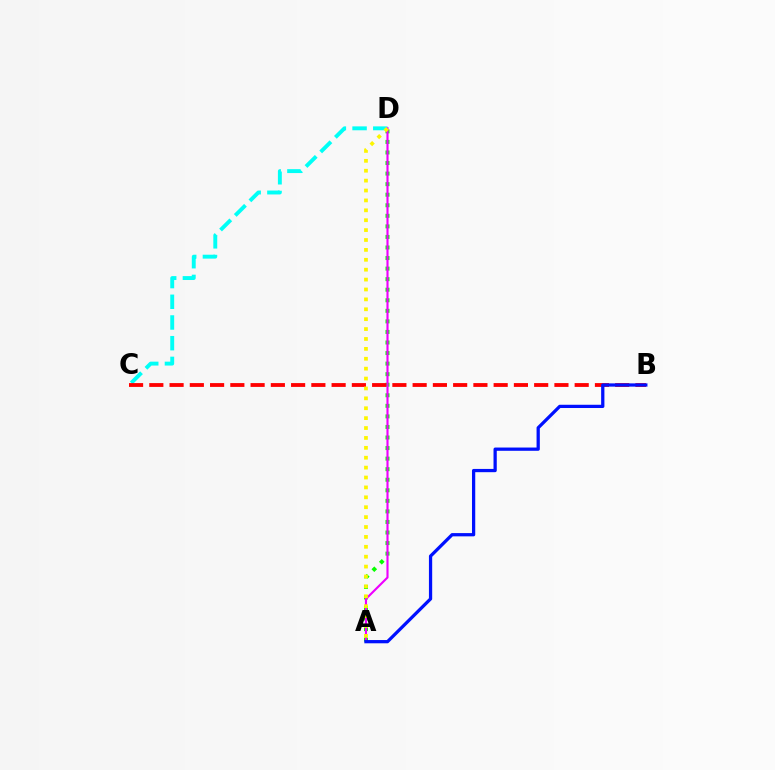{('C', 'D'): [{'color': '#00fff6', 'line_style': 'dashed', 'thickness': 2.81}], ('A', 'D'): [{'color': '#08ff00', 'line_style': 'dotted', 'thickness': 2.87}, {'color': '#ee00ff', 'line_style': 'solid', 'thickness': 1.54}, {'color': '#fcf500', 'line_style': 'dotted', 'thickness': 2.69}], ('B', 'C'): [{'color': '#ff0000', 'line_style': 'dashed', 'thickness': 2.75}], ('A', 'B'): [{'color': '#0010ff', 'line_style': 'solid', 'thickness': 2.34}]}